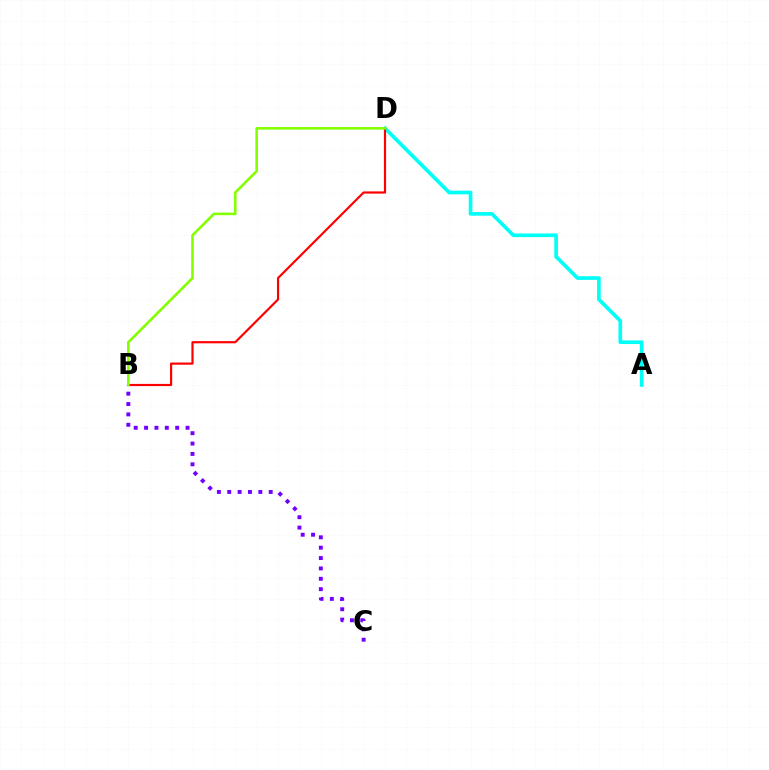{('A', 'D'): [{'color': '#00fff6', 'line_style': 'solid', 'thickness': 2.64}], ('B', 'D'): [{'color': '#ff0000', 'line_style': 'solid', 'thickness': 1.57}, {'color': '#84ff00', 'line_style': 'solid', 'thickness': 1.87}], ('B', 'C'): [{'color': '#7200ff', 'line_style': 'dotted', 'thickness': 2.82}]}